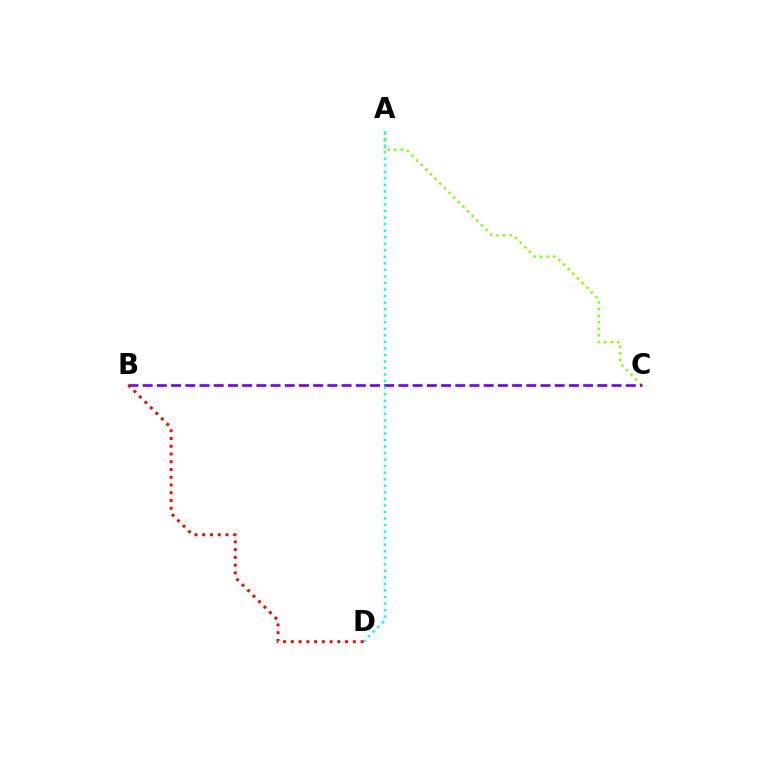{('A', 'C'): [{'color': '#84ff00', 'line_style': 'dotted', 'thickness': 1.78}], ('B', 'C'): [{'color': '#7200ff', 'line_style': 'dashed', 'thickness': 1.93}], ('A', 'D'): [{'color': '#00fff6', 'line_style': 'dotted', 'thickness': 1.78}], ('B', 'D'): [{'color': '#ff0000', 'line_style': 'dotted', 'thickness': 2.11}]}